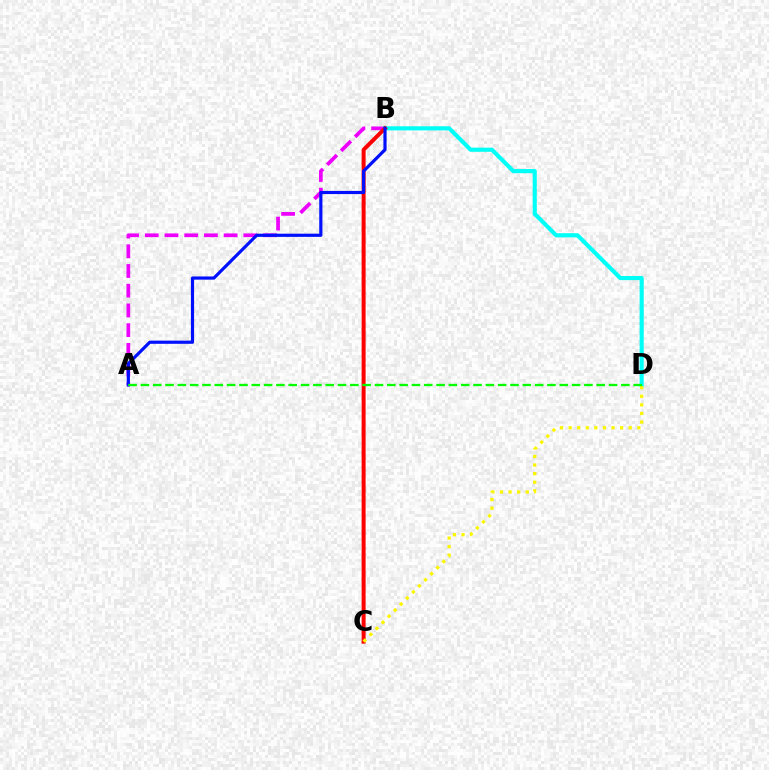{('A', 'B'): [{'color': '#ee00ff', 'line_style': 'dashed', 'thickness': 2.68}, {'color': '#0010ff', 'line_style': 'solid', 'thickness': 2.29}], ('B', 'D'): [{'color': '#00fff6', 'line_style': 'solid', 'thickness': 2.97}], ('B', 'C'): [{'color': '#ff0000', 'line_style': 'solid', 'thickness': 2.86}], ('C', 'D'): [{'color': '#fcf500', 'line_style': 'dotted', 'thickness': 2.33}], ('A', 'D'): [{'color': '#08ff00', 'line_style': 'dashed', 'thickness': 1.67}]}